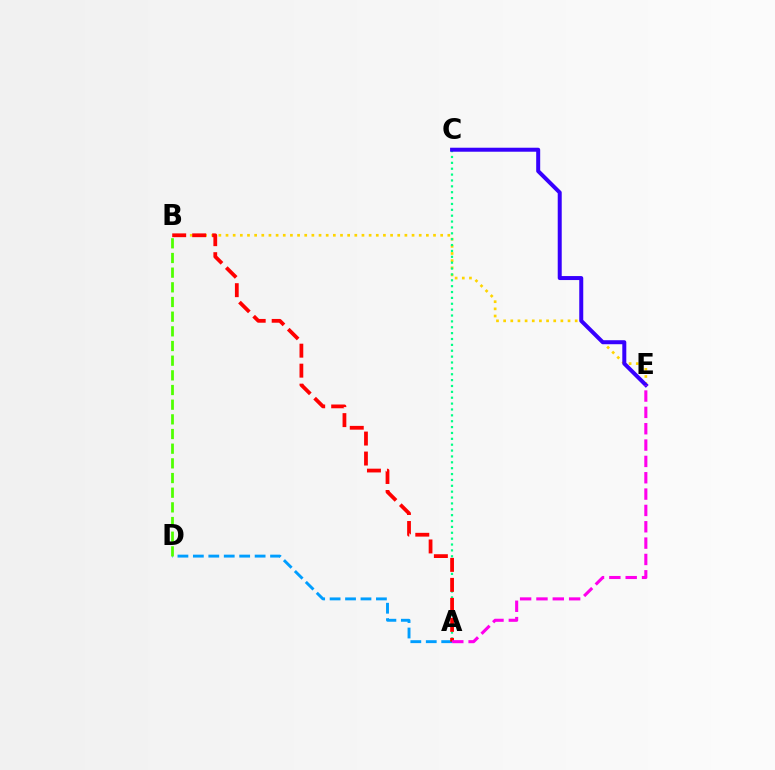{('B', 'E'): [{'color': '#ffd500', 'line_style': 'dotted', 'thickness': 1.94}], ('A', 'C'): [{'color': '#00ff86', 'line_style': 'dotted', 'thickness': 1.6}], ('A', 'D'): [{'color': '#009eff', 'line_style': 'dashed', 'thickness': 2.1}], ('A', 'B'): [{'color': '#ff0000', 'line_style': 'dashed', 'thickness': 2.72}], ('C', 'E'): [{'color': '#3700ff', 'line_style': 'solid', 'thickness': 2.88}], ('B', 'D'): [{'color': '#4fff00', 'line_style': 'dashed', 'thickness': 1.99}], ('A', 'E'): [{'color': '#ff00ed', 'line_style': 'dashed', 'thickness': 2.22}]}